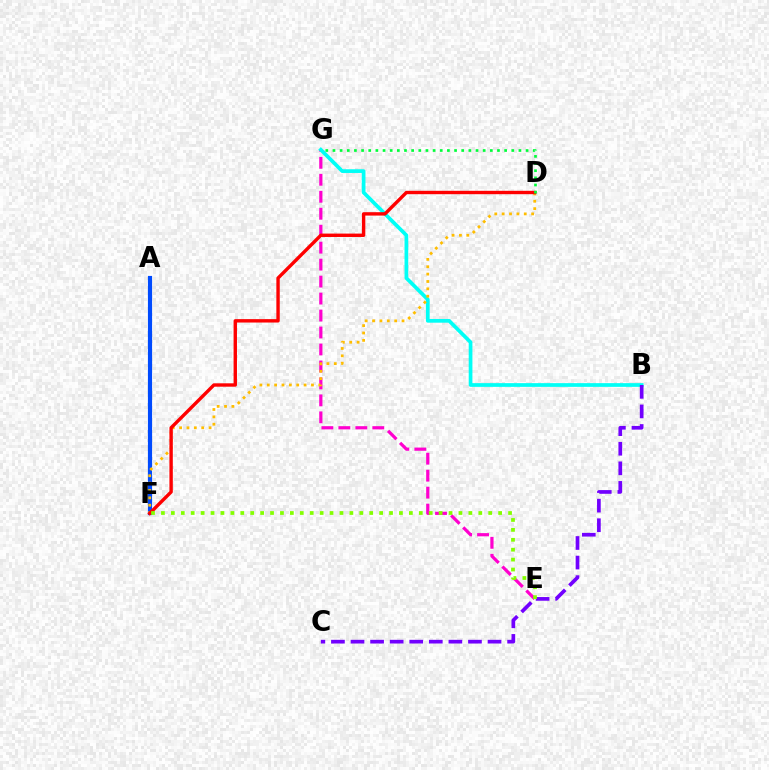{('A', 'F'): [{'color': '#004bff', 'line_style': 'solid', 'thickness': 2.99}], ('E', 'G'): [{'color': '#ff00cf', 'line_style': 'dashed', 'thickness': 2.31}], ('B', 'G'): [{'color': '#00fff6', 'line_style': 'solid', 'thickness': 2.67}], ('D', 'F'): [{'color': '#ffbd00', 'line_style': 'dotted', 'thickness': 2.0}, {'color': '#ff0000', 'line_style': 'solid', 'thickness': 2.44}], ('D', 'G'): [{'color': '#00ff39', 'line_style': 'dotted', 'thickness': 1.94}], ('B', 'C'): [{'color': '#7200ff', 'line_style': 'dashed', 'thickness': 2.66}], ('E', 'F'): [{'color': '#84ff00', 'line_style': 'dotted', 'thickness': 2.69}]}